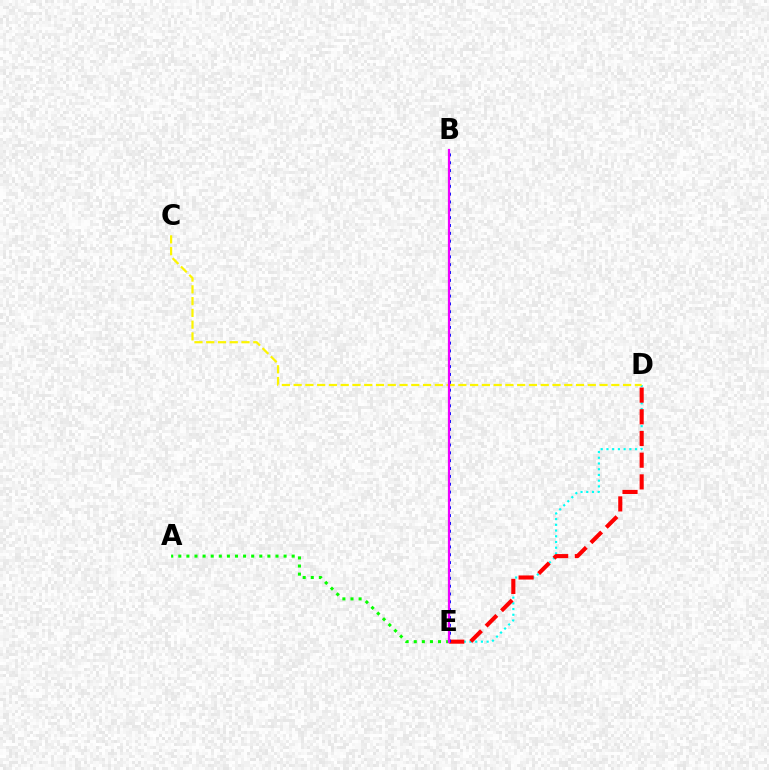{('D', 'E'): [{'color': '#00fff6', 'line_style': 'dotted', 'thickness': 1.56}, {'color': '#ff0000', 'line_style': 'dashed', 'thickness': 2.95}], ('A', 'E'): [{'color': '#08ff00', 'line_style': 'dotted', 'thickness': 2.2}], ('C', 'D'): [{'color': '#fcf500', 'line_style': 'dashed', 'thickness': 1.6}], ('B', 'E'): [{'color': '#0010ff', 'line_style': 'dotted', 'thickness': 2.13}, {'color': '#ee00ff', 'line_style': 'solid', 'thickness': 1.6}]}